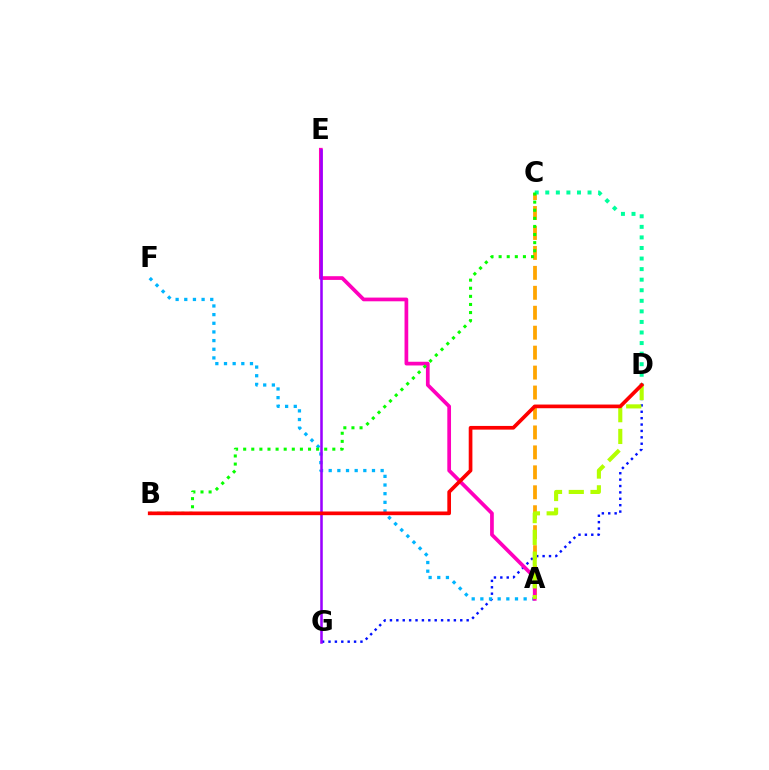{('D', 'G'): [{'color': '#0010ff', 'line_style': 'dotted', 'thickness': 1.74}], ('A', 'C'): [{'color': '#ffa500', 'line_style': 'dashed', 'thickness': 2.71}], ('C', 'D'): [{'color': '#00ff9d', 'line_style': 'dotted', 'thickness': 2.87}], ('A', 'F'): [{'color': '#00b5ff', 'line_style': 'dotted', 'thickness': 2.35}], ('A', 'E'): [{'color': '#ff00bd', 'line_style': 'solid', 'thickness': 2.68}], ('E', 'G'): [{'color': '#9b00ff', 'line_style': 'solid', 'thickness': 1.83}], ('B', 'C'): [{'color': '#08ff00', 'line_style': 'dotted', 'thickness': 2.2}], ('A', 'D'): [{'color': '#b3ff00', 'line_style': 'dashed', 'thickness': 2.95}], ('B', 'D'): [{'color': '#ff0000', 'line_style': 'solid', 'thickness': 2.65}]}